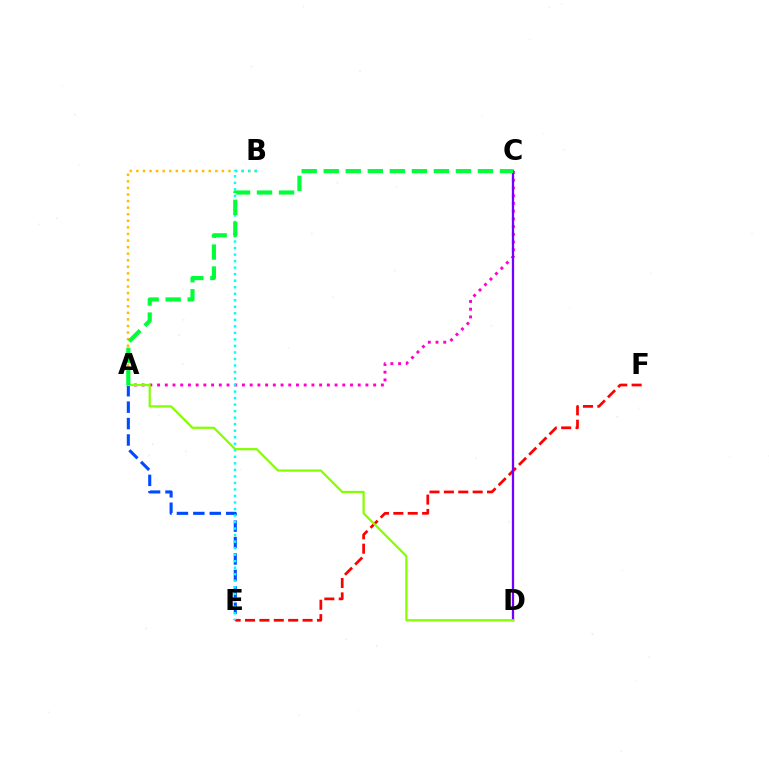{('A', 'C'): [{'color': '#ff00cf', 'line_style': 'dotted', 'thickness': 2.1}, {'color': '#00ff39', 'line_style': 'dashed', 'thickness': 2.99}], ('A', 'E'): [{'color': '#004bff', 'line_style': 'dashed', 'thickness': 2.23}], ('E', 'F'): [{'color': '#ff0000', 'line_style': 'dashed', 'thickness': 1.95}], ('A', 'B'): [{'color': '#ffbd00', 'line_style': 'dotted', 'thickness': 1.79}], ('C', 'D'): [{'color': '#7200ff', 'line_style': 'solid', 'thickness': 1.64}], ('B', 'E'): [{'color': '#00fff6', 'line_style': 'dotted', 'thickness': 1.77}], ('A', 'D'): [{'color': '#84ff00', 'line_style': 'solid', 'thickness': 1.6}]}